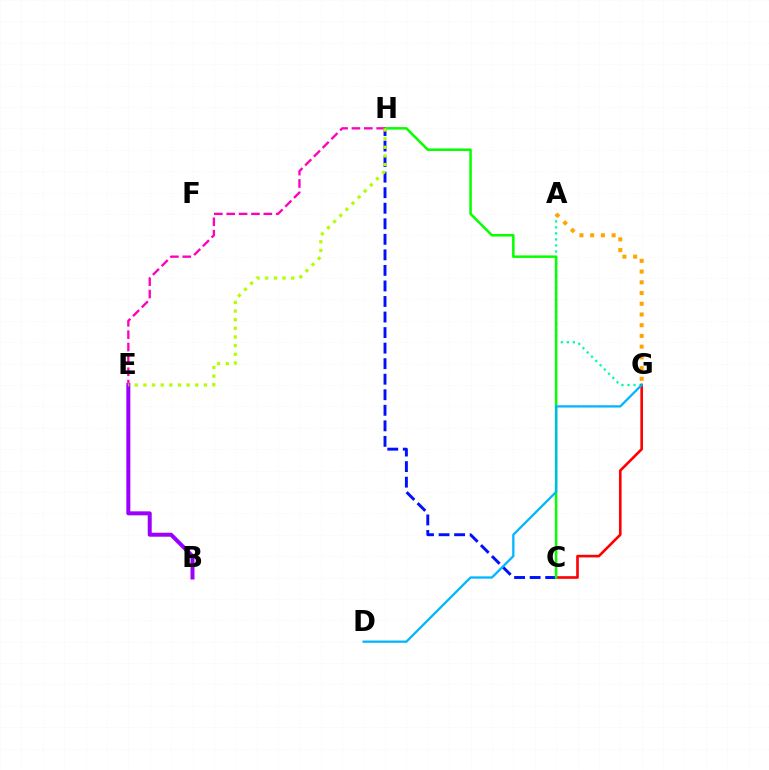{('A', 'G'): [{'color': '#00ff9d', 'line_style': 'dotted', 'thickness': 1.64}, {'color': '#ffa500', 'line_style': 'dotted', 'thickness': 2.91}], ('C', 'G'): [{'color': '#ff0000', 'line_style': 'solid', 'thickness': 1.89}], ('C', 'H'): [{'color': '#0010ff', 'line_style': 'dashed', 'thickness': 2.11}, {'color': '#08ff00', 'line_style': 'solid', 'thickness': 1.82}], ('B', 'E'): [{'color': '#9b00ff', 'line_style': 'solid', 'thickness': 2.87}], ('E', 'H'): [{'color': '#ff00bd', 'line_style': 'dashed', 'thickness': 1.68}, {'color': '#b3ff00', 'line_style': 'dotted', 'thickness': 2.35}], ('D', 'G'): [{'color': '#00b5ff', 'line_style': 'solid', 'thickness': 1.63}]}